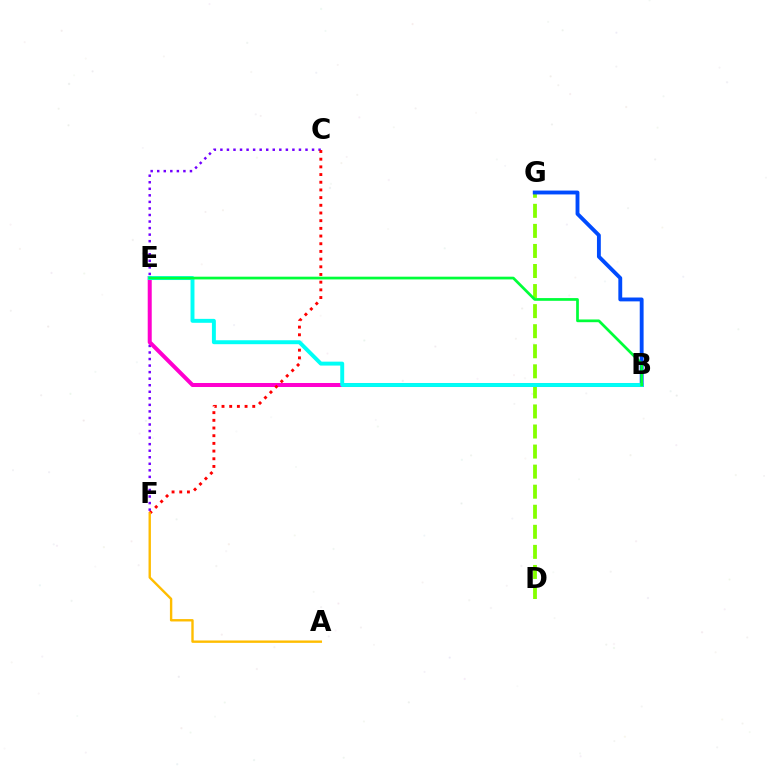{('D', 'G'): [{'color': '#84ff00', 'line_style': 'dashed', 'thickness': 2.73}], ('C', 'F'): [{'color': '#7200ff', 'line_style': 'dotted', 'thickness': 1.78}, {'color': '#ff0000', 'line_style': 'dotted', 'thickness': 2.09}], ('B', 'E'): [{'color': '#ff00cf', 'line_style': 'solid', 'thickness': 2.89}, {'color': '#00fff6', 'line_style': 'solid', 'thickness': 2.83}, {'color': '#00ff39', 'line_style': 'solid', 'thickness': 1.96}], ('B', 'G'): [{'color': '#004bff', 'line_style': 'solid', 'thickness': 2.78}], ('A', 'F'): [{'color': '#ffbd00', 'line_style': 'solid', 'thickness': 1.72}]}